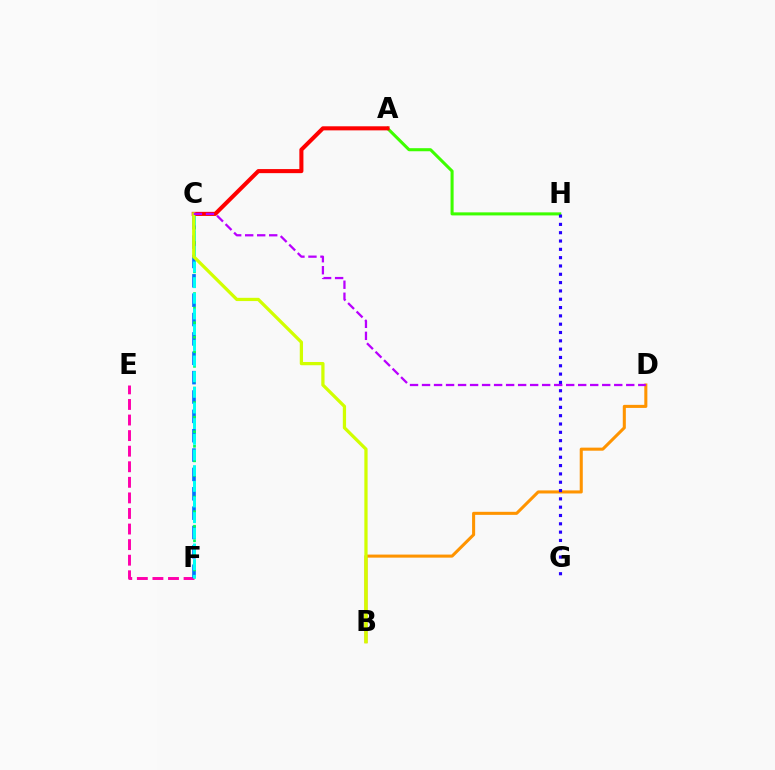{('E', 'F'): [{'color': '#ff00ac', 'line_style': 'dashed', 'thickness': 2.12}], ('C', 'F'): [{'color': '#0074ff', 'line_style': 'dashed', 'thickness': 2.63}, {'color': '#00ff5c', 'line_style': 'dotted', 'thickness': 1.98}, {'color': '#00fff6', 'line_style': 'dashed', 'thickness': 2.13}], ('A', 'H'): [{'color': '#3dff00', 'line_style': 'solid', 'thickness': 2.2}], ('B', 'D'): [{'color': '#ff9400', 'line_style': 'solid', 'thickness': 2.2}], ('G', 'H'): [{'color': '#2500ff', 'line_style': 'dotted', 'thickness': 2.26}], ('A', 'C'): [{'color': '#ff0000', 'line_style': 'solid', 'thickness': 2.93}], ('B', 'C'): [{'color': '#d1ff00', 'line_style': 'solid', 'thickness': 2.34}], ('C', 'D'): [{'color': '#b900ff', 'line_style': 'dashed', 'thickness': 1.63}]}